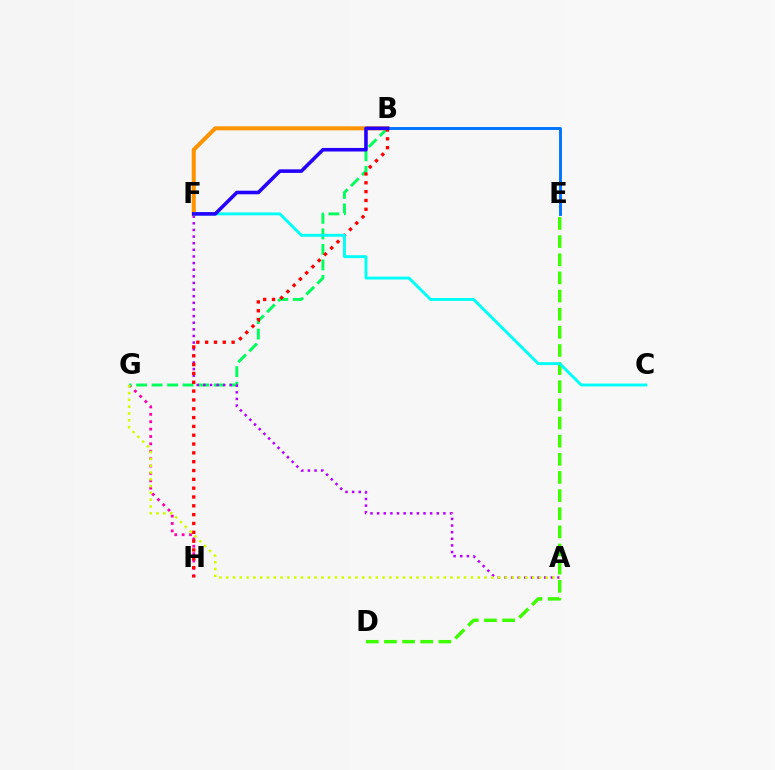{('G', 'H'): [{'color': '#ff00ac', 'line_style': 'dotted', 'thickness': 2.01}], ('B', 'G'): [{'color': '#00ff5c', 'line_style': 'dashed', 'thickness': 2.11}], ('A', 'F'): [{'color': '#b900ff', 'line_style': 'dotted', 'thickness': 1.8}], ('B', 'F'): [{'color': '#ff9400', 'line_style': 'solid', 'thickness': 2.91}, {'color': '#2500ff', 'line_style': 'solid', 'thickness': 2.57}], ('B', 'H'): [{'color': '#ff0000', 'line_style': 'dotted', 'thickness': 2.4}], ('D', 'E'): [{'color': '#3dff00', 'line_style': 'dashed', 'thickness': 2.46}], ('B', 'E'): [{'color': '#0074ff', 'line_style': 'solid', 'thickness': 2.1}], ('C', 'F'): [{'color': '#00fff6', 'line_style': 'solid', 'thickness': 2.1}], ('A', 'G'): [{'color': '#d1ff00', 'line_style': 'dotted', 'thickness': 1.85}]}